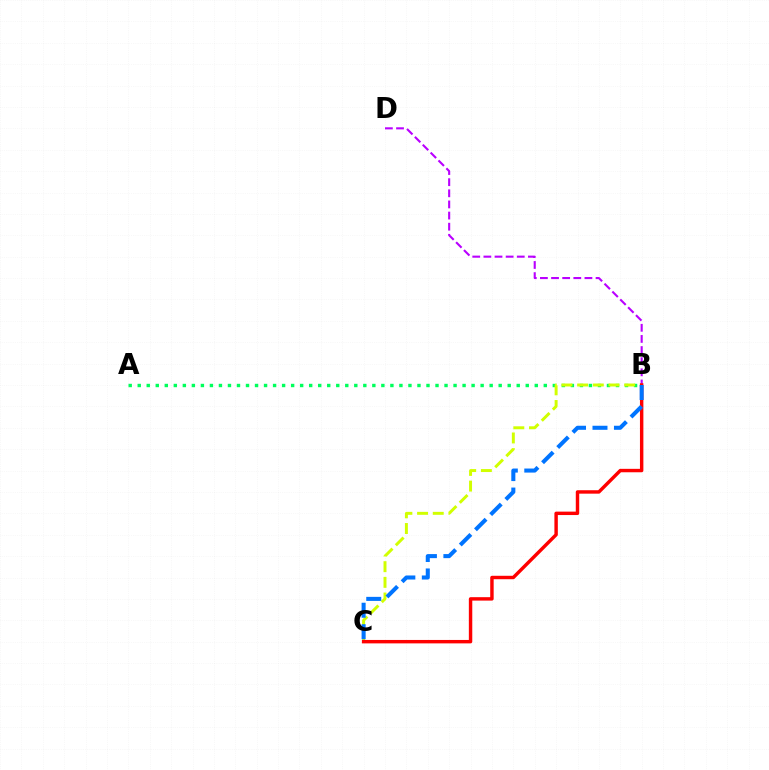{('B', 'D'): [{'color': '#b900ff', 'line_style': 'dashed', 'thickness': 1.51}], ('A', 'B'): [{'color': '#00ff5c', 'line_style': 'dotted', 'thickness': 2.45}], ('B', 'C'): [{'color': '#d1ff00', 'line_style': 'dashed', 'thickness': 2.13}, {'color': '#ff0000', 'line_style': 'solid', 'thickness': 2.47}, {'color': '#0074ff', 'line_style': 'dashed', 'thickness': 2.92}]}